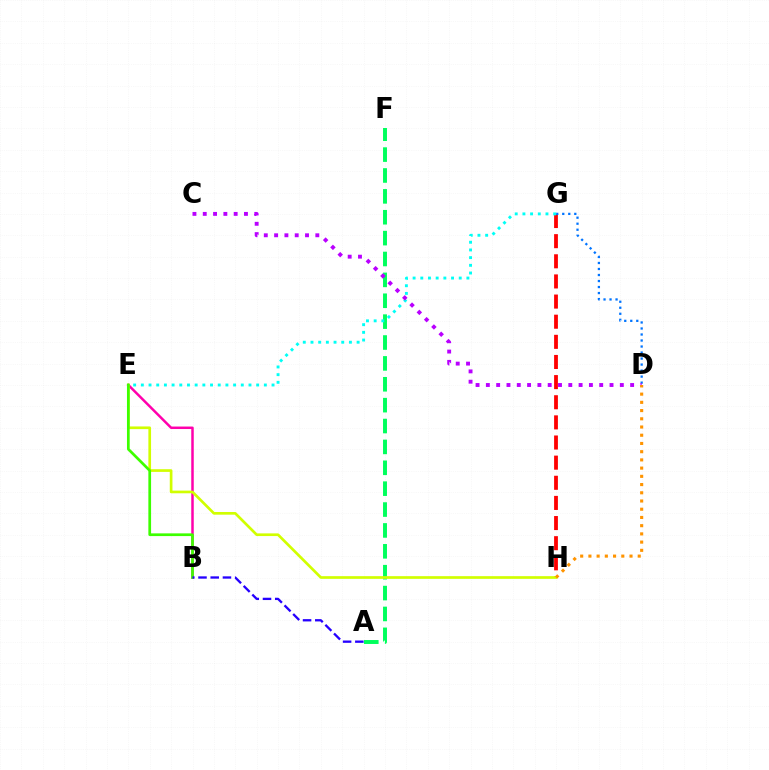{('G', 'H'): [{'color': '#ff0000', 'line_style': 'dashed', 'thickness': 2.74}], ('A', 'F'): [{'color': '#00ff5c', 'line_style': 'dashed', 'thickness': 2.84}], ('D', 'G'): [{'color': '#0074ff', 'line_style': 'dotted', 'thickness': 1.63}], ('B', 'E'): [{'color': '#ff00ac', 'line_style': 'solid', 'thickness': 1.79}, {'color': '#3dff00', 'line_style': 'solid', 'thickness': 1.96}], ('E', 'H'): [{'color': '#d1ff00', 'line_style': 'solid', 'thickness': 1.93}], ('E', 'G'): [{'color': '#00fff6', 'line_style': 'dotted', 'thickness': 2.09}], ('A', 'B'): [{'color': '#2500ff', 'line_style': 'dashed', 'thickness': 1.66}], ('C', 'D'): [{'color': '#b900ff', 'line_style': 'dotted', 'thickness': 2.8}], ('D', 'H'): [{'color': '#ff9400', 'line_style': 'dotted', 'thickness': 2.23}]}